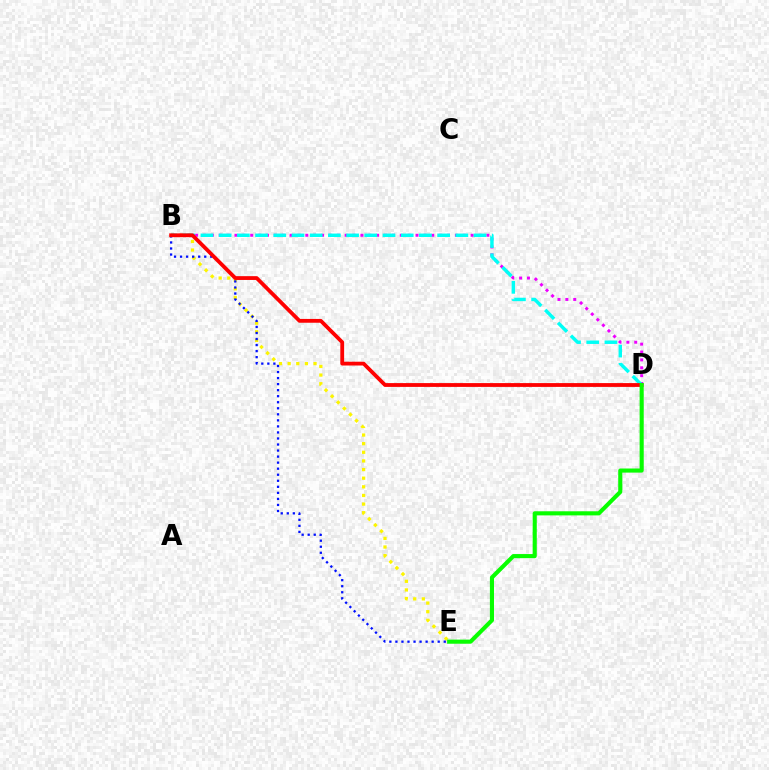{('B', 'E'): [{'color': '#fcf500', 'line_style': 'dotted', 'thickness': 2.35}, {'color': '#0010ff', 'line_style': 'dotted', 'thickness': 1.64}], ('B', 'D'): [{'color': '#ee00ff', 'line_style': 'dotted', 'thickness': 2.14}, {'color': '#00fff6', 'line_style': 'dashed', 'thickness': 2.47}, {'color': '#ff0000', 'line_style': 'solid', 'thickness': 2.74}], ('D', 'E'): [{'color': '#08ff00', 'line_style': 'solid', 'thickness': 2.95}]}